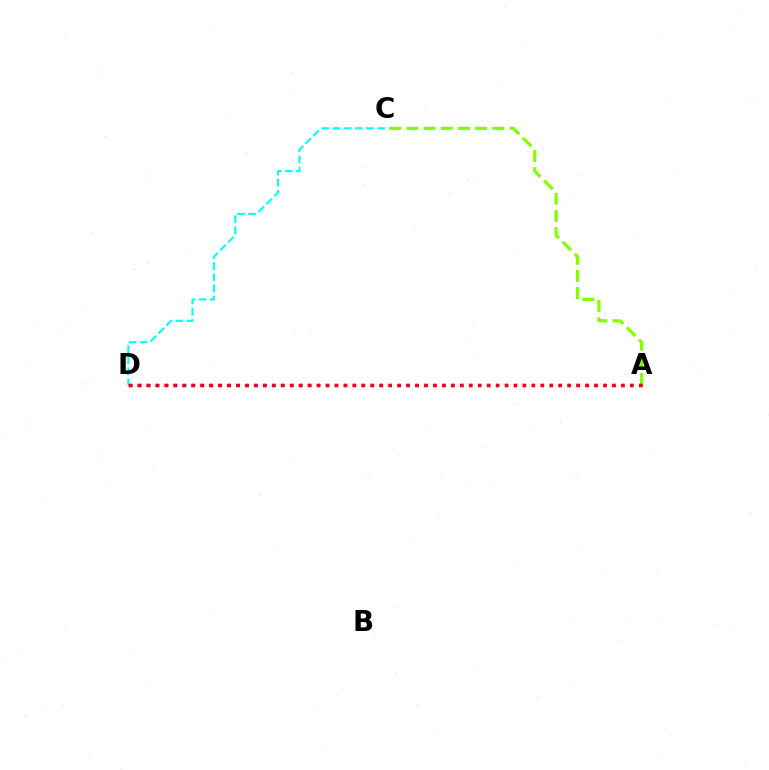{('A', 'C'): [{'color': '#84ff00', 'line_style': 'dashed', 'thickness': 2.34}], ('C', 'D'): [{'color': '#00fff6', 'line_style': 'dashed', 'thickness': 1.51}], ('A', 'D'): [{'color': '#7200ff', 'line_style': 'dotted', 'thickness': 2.43}, {'color': '#ff0000', 'line_style': 'dotted', 'thickness': 2.43}]}